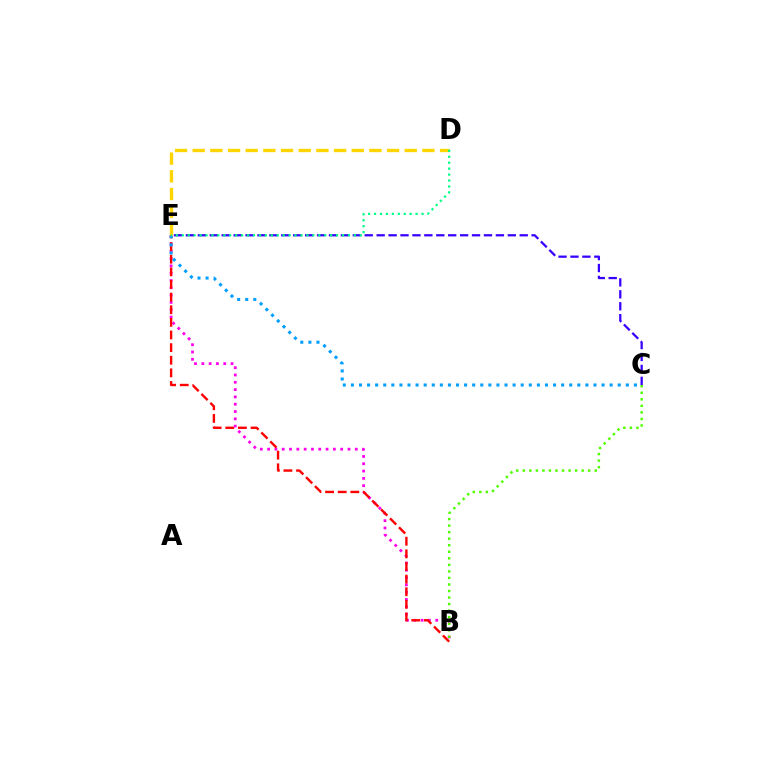{('B', 'E'): [{'color': '#ff00ed', 'line_style': 'dotted', 'thickness': 1.99}, {'color': '#ff0000', 'line_style': 'dashed', 'thickness': 1.72}], ('B', 'C'): [{'color': '#4fff00', 'line_style': 'dotted', 'thickness': 1.78}], ('C', 'E'): [{'color': '#3700ff', 'line_style': 'dashed', 'thickness': 1.62}, {'color': '#009eff', 'line_style': 'dotted', 'thickness': 2.2}], ('D', 'E'): [{'color': '#ffd500', 'line_style': 'dashed', 'thickness': 2.4}, {'color': '#00ff86', 'line_style': 'dotted', 'thickness': 1.61}]}